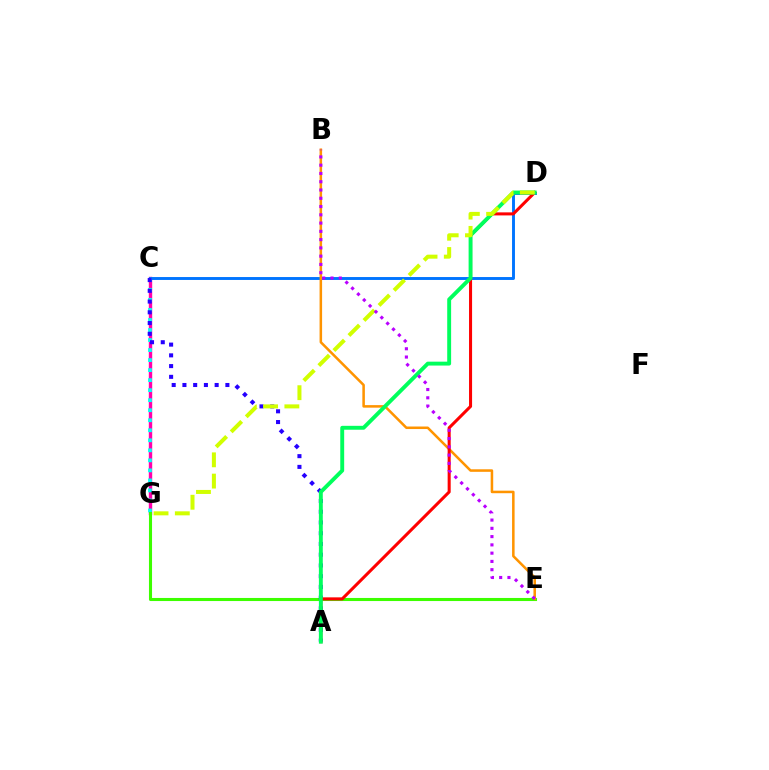{('C', 'G'): [{'color': '#ff00ac', 'line_style': 'solid', 'thickness': 2.44}, {'color': '#00fff6', 'line_style': 'dotted', 'thickness': 2.72}], ('C', 'D'): [{'color': '#0074ff', 'line_style': 'solid', 'thickness': 2.09}], ('E', 'G'): [{'color': '#3dff00', 'line_style': 'solid', 'thickness': 2.22}], ('A', 'C'): [{'color': '#2500ff', 'line_style': 'dotted', 'thickness': 2.92}], ('B', 'E'): [{'color': '#ff9400', 'line_style': 'solid', 'thickness': 1.82}, {'color': '#b900ff', 'line_style': 'dotted', 'thickness': 2.25}], ('A', 'D'): [{'color': '#ff0000', 'line_style': 'solid', 'thickness': 2.19}, {'color': '#00ff5c', 'line_style': 'solid', 'thickness': 2.81}], ('D', 'G'): [{'color': '#d1ff00', 'line_style': 'dashed', 'thickness': 2.89}]}